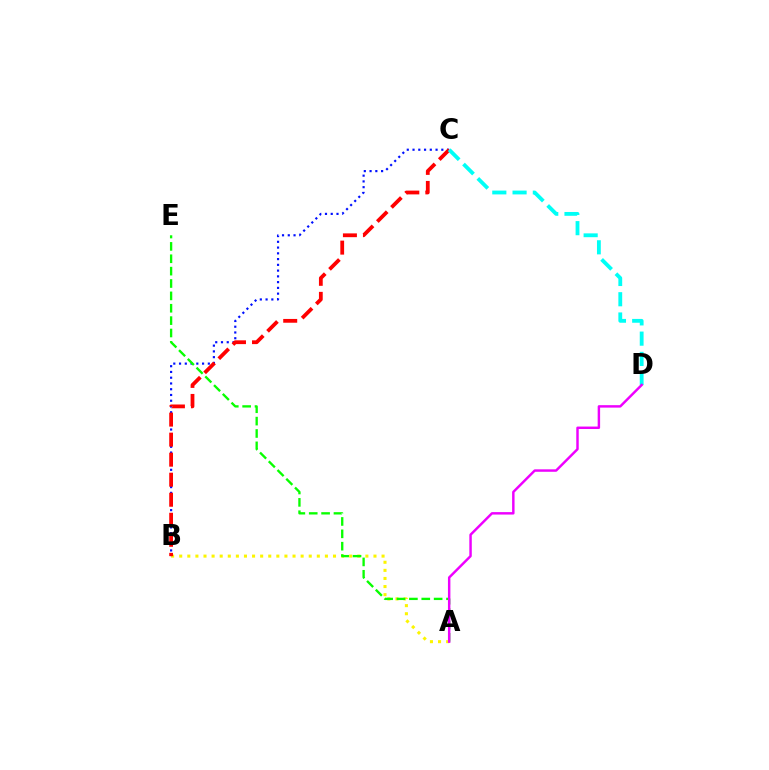{('A', 'B'): [{'color': '#fcf500', 'line_style': 'dotted', 'thickness': 2.2}], ('B', 'C'): [{'color': '#0010ff', 'line_style': 'dotted', 'thickness': 1.56}, {'color': '#ff0000', 'line_style': 'dashed', 'thickness': 2.72}], ('A', 'E'): [{'color': '#08ff00', 'line_style': 'dashed', 'thickness': 1.68}], ('C', 'D'): [{'color': '#00fff6', 'line_style': 'dashed', 'thickness': 2.75}], ('A', 'D'): [{'color': '#ee00ff', 'line_style': 'solid', 'thickness': 1.76}]}